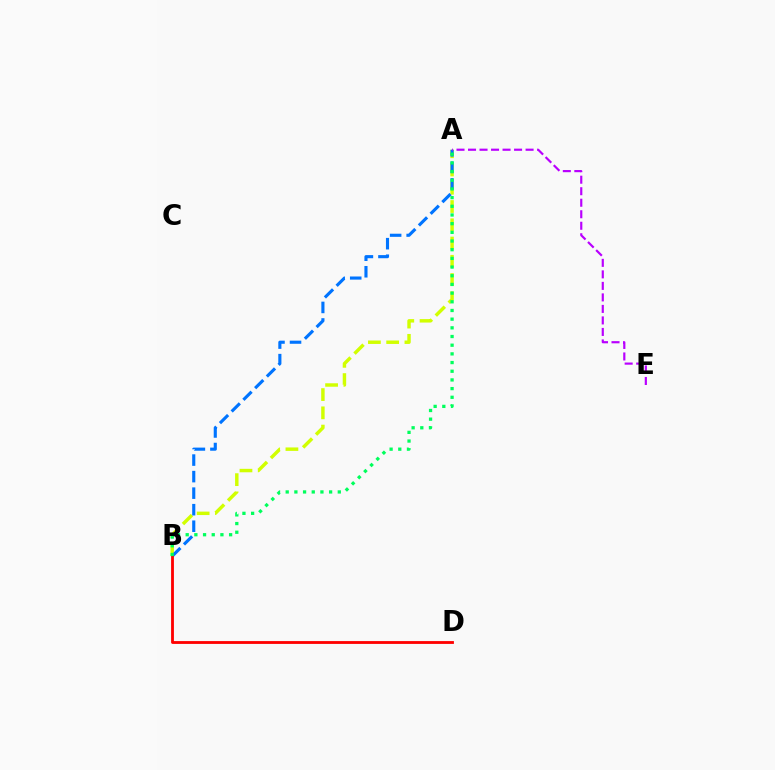{('A', 'B'): [{'color': '#d1ff00', 'line_style': 'dashed', 'thickness': 2.48}, {'color': '#0074ff', 'line_style': 'dashed', 'thickness': 2.25}, {'color': '#00ff5c', 'line_style': 'dotted', 'thickness': 2.36}], ('A', 'E'): [{'color': '#b900ff', 'line_style': 'dashed', 'thickness': 1.56}], ('B', 'D'): [{'color': '#ff0000', 'line_style': 'solid', 'thickness': 2.03}]}